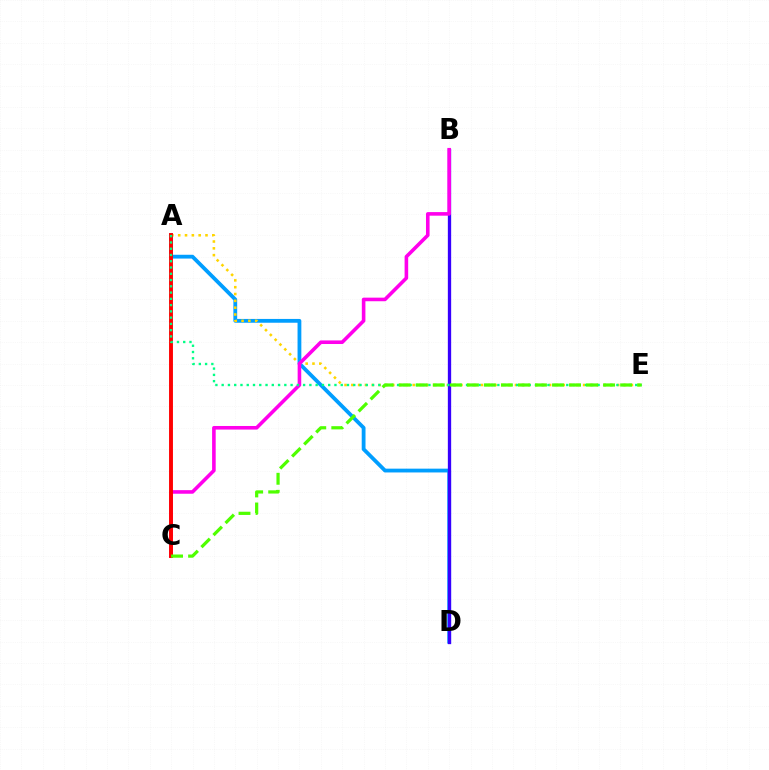{('A', 'D'): [{'color': '#009eff', 'line_style': 'solid', 'thickness': 2.74}], ('A', 'E'): [{'color': '#ffd500', 'line_style': 'dotted', 'thickness': 1.85}, {'color': '#00ff86', 'line_style': 'dotted', 'thickness': 1.7}], ('B', 'D'): [{'color': '#3700ff', 'line_style': 'solid', 'thickness': 2.39}], ('B', 'C'): [{'color': '#ff00ed', 'line_style': 'solid', 'thickness': 2.58}], ('A', 'C'): [{'color': '#ff0000', 'line_style': 'solid', 'thickness': 2.81}], ('C', 'E'): [{'color': '#4fff00', 'line_style': 'dashed', 'thickness': 2.31}]}